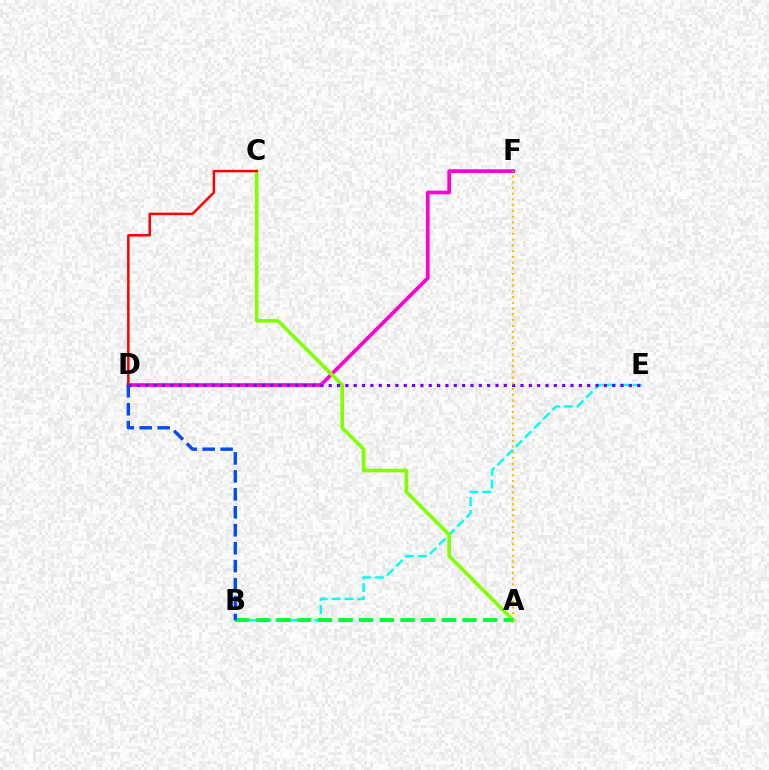{('B', 'E'): [{'color': '#00fff6', 'line_style': 'dashed', 'thickness': 1.76}], ('D', 'F'): [{'color': '#ff00cf', 'line_style': 'solid', 'thickness': 2.65}], ('A', 'C'): [{'color': '#84ff00', 'line_style': 'solid', 'thickness': 2.62}], ('D', 'E'): [{'color': '#7200ff', 'line_style': 'dotted', 'thickness': 2.27}], ('A', 'F'): [{'color': '#ffbd00', 'line_style': 'dotted', 'thickness': 1.56}], ('C', 'D'): [{'color': '#ff0000', 'line_style': 'solid', 'thickness': 1.8}], ('A', 'B'): [{'color': '#00ff39', 'line_style': 'dashed', 'thickness': 2.81}], ('B', 'D'): [{'color': '#004bff', 'line_style': 'dashed', 'thickness': 2.44}]}